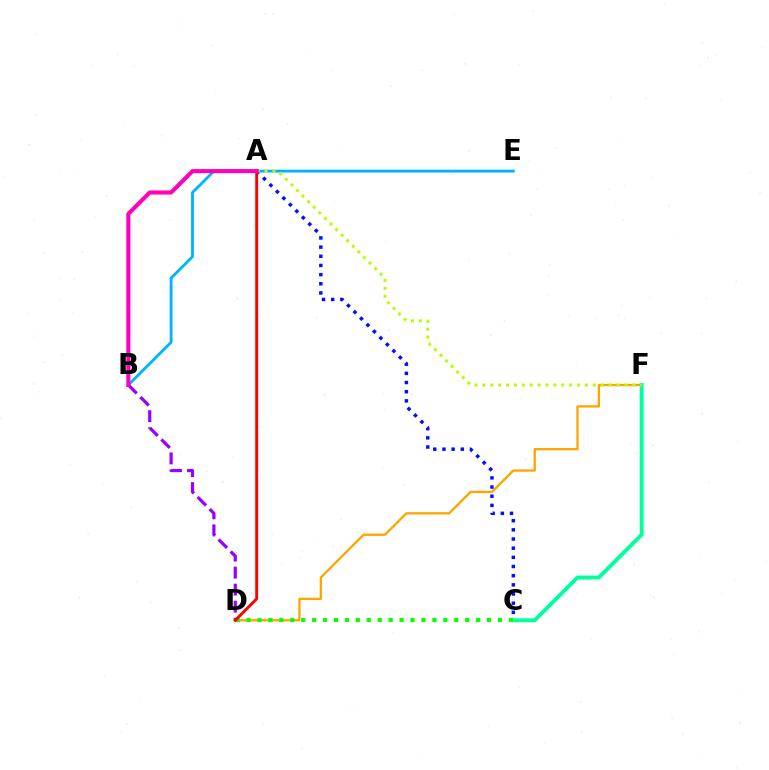{('A', 'C'): [{'color': '#0010ff', 'line_style': 'dotted', 'thickness': 2.49}], ('D', 'F'): [{'color': '#ffa500', 'line_style': 'solid', 'thickness': 1.66}], ('C', 'F'): [{'color': '#00ff9d', 'line_style': 'solid', 'thickness': 2.81}], ('B', 'E'): [{'color': '#00b5ff', 'line_style': 'solid', 'thickness': 2.05}], ('A', 'F'): [{'color': '#b3ff00', 'line_style': 'dotted', 'thickness': 2.14}], ('C', 'D'): [{'color': '#08ff00', 'line_style': 'dotted', 'thickness': 2.97}], ('B', 'D'): [{'color': '#9b00ff', 'line_style': 'dashed', 'thickness': 2.31}], ('A', 'D'): [{'color': '#ff0000', 'line_style': 'solid', 'thickness': 2.08}], ('A', 'B'): [{'color': '#ff00bd', 'line_style': 'solid', 'thickness': 2.94}]}